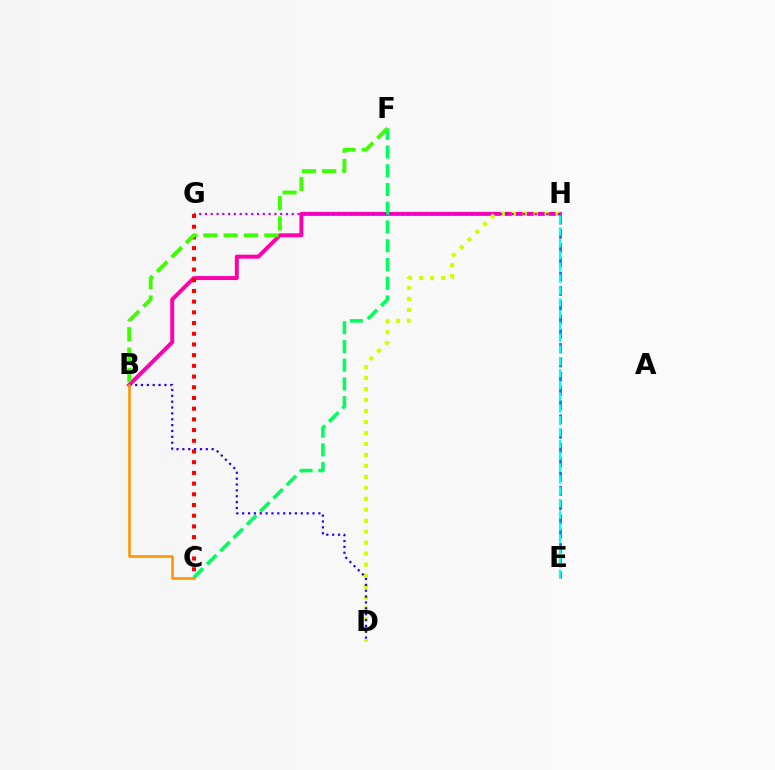{('B', 'H'): [{'color': '#ff00ac', 'line_style': 'solid', 'thickness': 2.84}], ('C', 'F'): [{'color': '#00ff5c', 'line_style': 'dashed', 'thickness': 2.55}], ('D', 'H'): [{'color': '#d1ff00', 'line_style': 'dotted', 'thickness': 2.98}], ('G', 'H'): [{'color': '#b900ff', 'line_style': 'dotted', 'thickness': 1.57}], ('B', 'D'): [{'color': '#2500ff', 'line_style': 'dotted', 'thickness': 1.59}], ('C', 'G'): [{'color': '#ff0000', 'line_style': 'dotted', 'thickness': 2.91}], ('B', 'F'): [{'color': '#3dff00', 'line_style': 'dashed', 'thickness': 2.76}], ('E', 'H'): [{'color': '#0074ff', 'line_style': 'dashed', 'thickness': 1.94}, {'color': '#00fff6', 'line_style': 'dashed', 'thickness': 1.6}], ('B', 'C'): [{'color': '#ff9400', 'line_style': 'solid', 'thickness': 1.86}]}